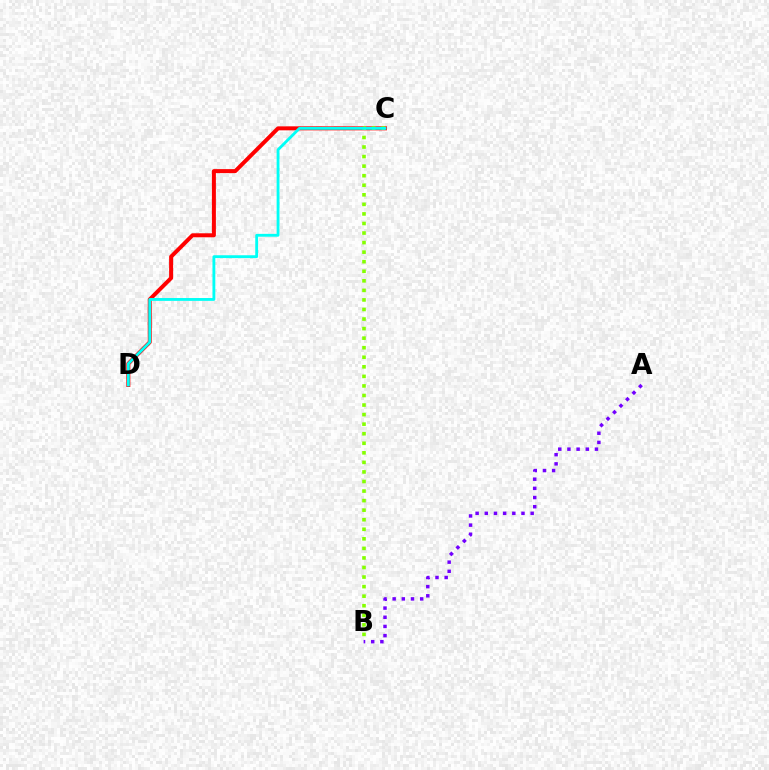{('C', 'D'): [{'color': '#ff0000', 'line_style': 'solid', 'thickness': 2.87}, {'color': '#00fff6', 'line_style': 'solid', 'thickness': 2.04}], ('B', 'C'): [{'color': '#84ff00', 'line_style': 'dotted', 'thickness': 2.6}], ('A', 'B'): [{'color': '#7200ff', 'line_style': 'dotted', 'thickness': 2.49}]}